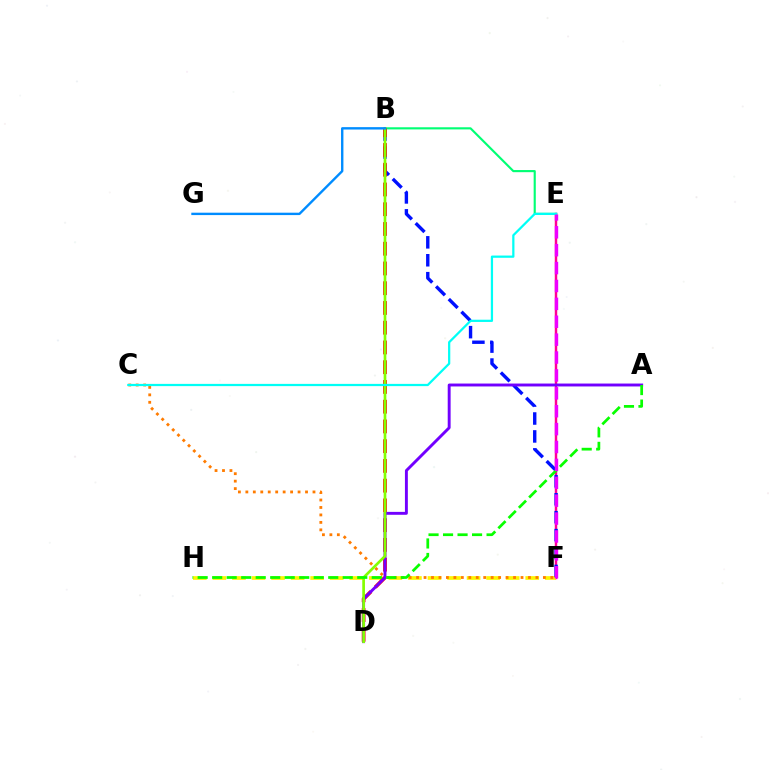{('E', 'F'): [{'color': '#ff0094', 'line_style': 'solid', 'thickness': 1.76}, {'color': '#ee00ff', 'line_style': 'dashed', 'thickness': 2.43}], ('F', 'H'): [{'color': '#fcf500', 'line_style': 'dashed', 'thickness': 2.66}], ('C', 'F'): [{'color': '#ff7c00', 'line_style': 'dotted', 'thickness': 2.03}], ('B', 'E'): [{'color': '#00ff74', 'line_style': 'solid', 'thickness': 1.54}], ('B', 'F'): [{'color': '#0010ff', 'line_style': 'dashed', 'thickness': 2.43}], ('B', 'D'): [{'color': '#ff0000', 'line_style': 'dashed', 'thickness': 2.68}, {'color': '#84ff00', 'line_style': 'solid', 'thickness': 1.94}], ('A', 'D'): [{'color': '#7200ff', 'line_style': 'solid', 'thickness': 2.09}], ('C', 'E'): [{'color': '#00fff6', 'line_style': 'solid', 'thickness': 1.61}], ('B', 'G'): [{'color': '#008cff', 'line_style': 'solid', 'thickness': 1.72}], ('A', 'H'): [{'color': '#08ff00', 'line_style': 'dashed', 'thickness': 1.97}]}